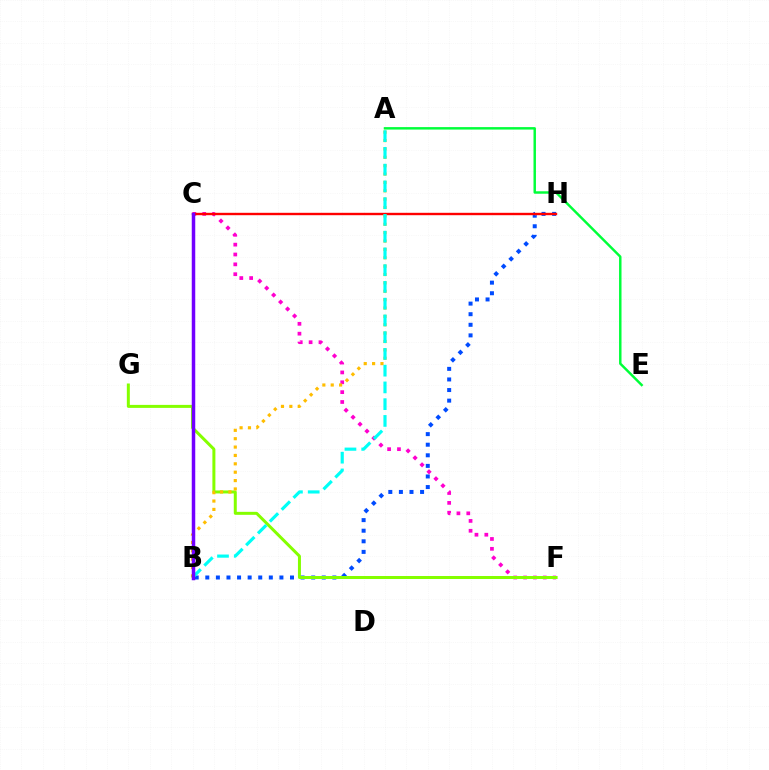{('B', 'H'): [{'color': '#004bff', 'line_style': 'dotted', 'thickness': 2.88}], ('C', 'F'): [{'color': '#ff00cf', 'line_style': 'dotted', 'thickness': 2.68}], ('F', 'G'): [{'color': '#84ff00', 'line_style': 'solid', 'thickness': 2.16}], ('C', 'H'): [{'color': '#ff0000', 'line_style': 'solid', 'thickness': 1.72}], ('A', 'B'): [{'color': '#ffbd00', 'line_style': 'dotted', 'thickness': 2.27}, {'color': '#00fff6', 'line_style': 'dashed', 'thickness': 2.28}], ('B', 'C'): [{'color': '#7200ff', 'line_style': 'solid', 'thickness': 2.51}], ('A', 'E'): [{'color': '#00ff39', 'line_style': 'solid', 'thickness': 1.77}]}